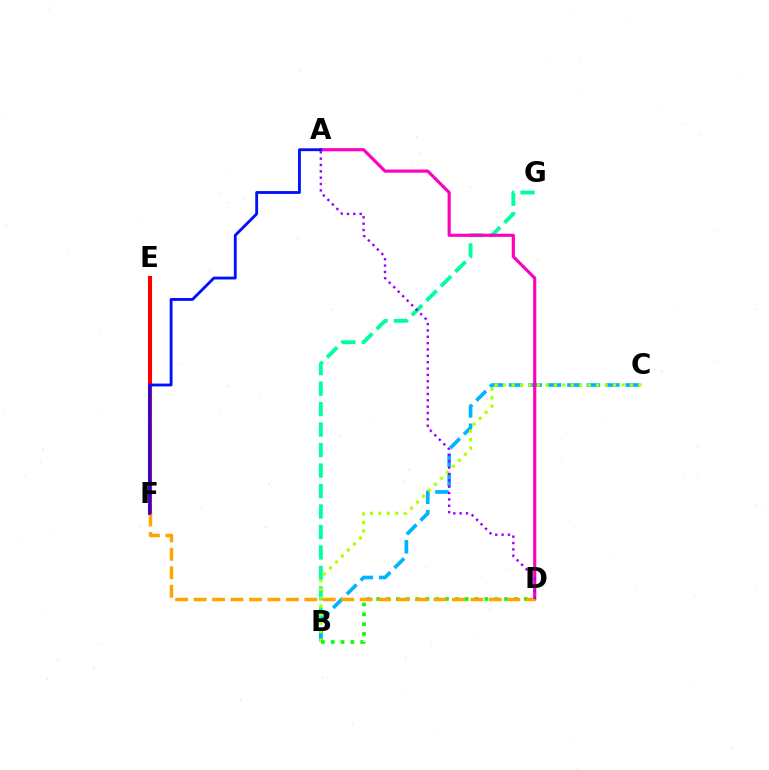{('B', 'G'): [{'color': '#00ff9d', 'line_style': 'dashed', 'thickness': 2.78}], ('B', 'C'): [{'color': '#00b5ff', 'line_style': 'dashed', 'thickness': 2.64}, {'color': '#b3ff00', 'line_style': 'dotted', 'thickness': 2.3}], ('E', 'F'): [{'color': '#ff0000', 'line_style': 'solid', 'thickness': 2.96}], ('A', 'D'): [{'color': '#ff00bd', 'line_style': 'solid', 'thickness': 2.27}, {'color': '#9b00ff', 'line_style': 'dotted', 'thickness': 1.73}], ('B', 'D'): [{'color': '#08ff00', 'line_style': 'dotted', 'thickness': 2.67}], ('D', 'F'): [{'color': '#ffa500', 'line_style': 'dashed', 'thickness': 2.51}], ('A', 'F'): [{'color': '#0010ff', 'line_style': 'solid', 'thickness': 2.05}]}